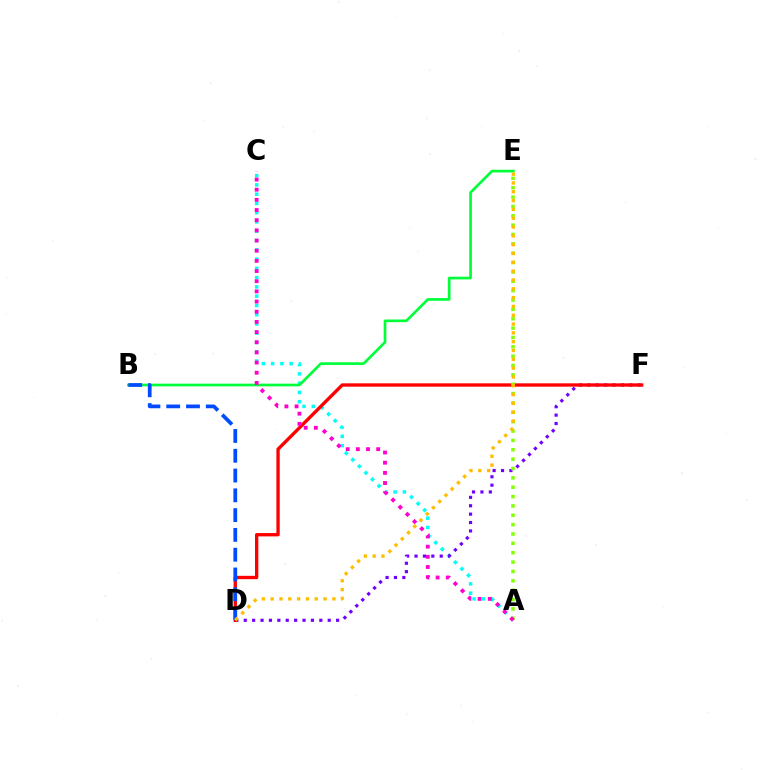{('A', 'C'): [{'color': '#00fff6', 'line_style': 'dotted', 'thickness': 2.52}, {'color': '#ff00cf', 'line_style': 'dotted', 'thickness': 2.76}], ('D', 'F'): [{'color': '#7200ff', 'line_style': 'dotted', 'thickness': 2.28}, {'color': '#ff0000', 'line_style': 'solid', 'thickness': 2.4}], ('B', 'E'): [{'color': '#00ff39', 'line_style': 'solid', 'thickness': 1.93}], ('A', 'E'): [{'color': '#84ff00', 'line_style': 'dotted', 'thickness': 2.54}], ('B', 'D'): [{'color': '#004bff', 'line_style': 'dashed', 'thickness': 2.69}], ('D', 'E'): [{'color': '#ffbd00', 'line_style': 'dotted', 'thickness': 2.4}]}